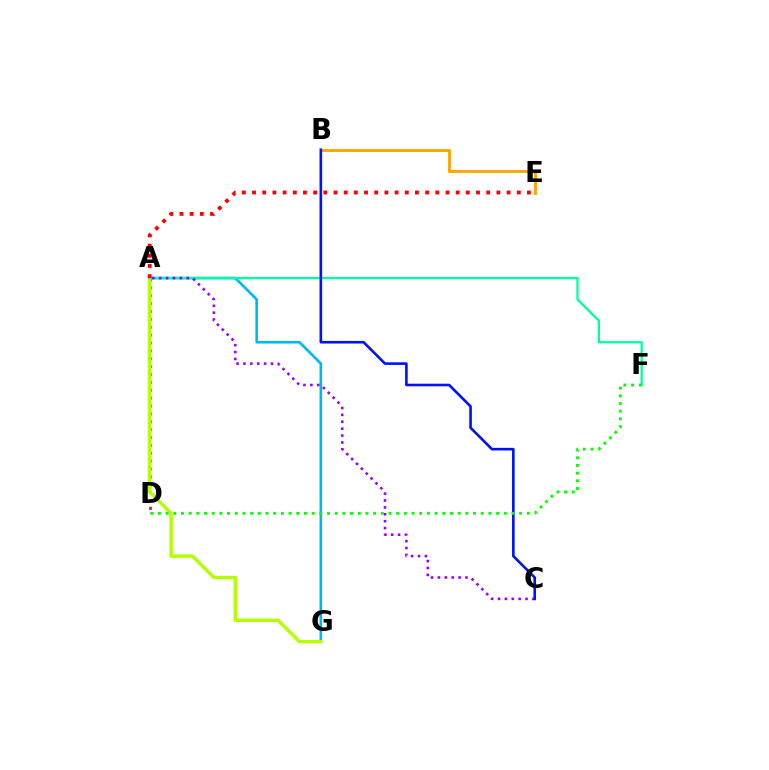{('A', 'D'): [{'color': '#ff00bd', 'line_style': 'dotted', 'thickness': 2.14}], ('A', 'G'): [{'color': '#00b5ff', 'line_style': 'solid', 'thickness': 1.88}, {'color': '#b3ff00', 'line_style': 'solid', 'thickness': 2.48}], ('A', 'F'): [{'color': '#00ff9d', 'line_style': 'solid', 'thickness': 1.64}], ('A', 'C'): [{'color': '#9b00ff', 'line_style': 'dotted', 'thickness': 1.87}], ('B', 'E'): [{'color': '#ffa500', 'line_style': 'solid', 'thickness': 2.07}], ('B', 'C'): [{'color': '#0010ff', 'line_style': 'solid', 'thickness': 1.88}], ('A', 'E'): [{'color': '#ff0000', 'line_style': 'dotted', 'thickness': 2.77}], ('D', 'F'): [{'color': '#08ff00', 'line_style': 'dotted', 'thickness': 2.09}]}